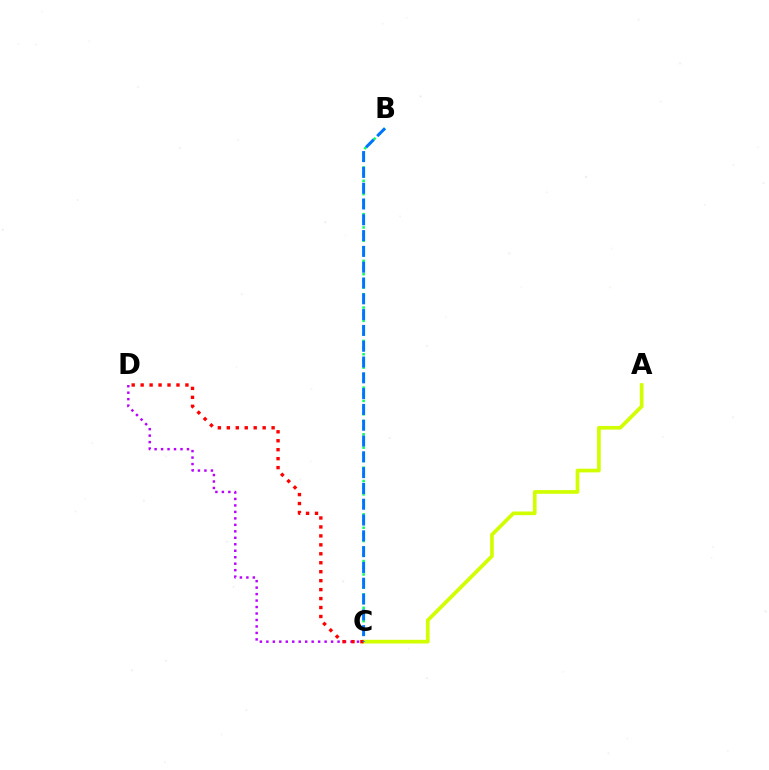{('B', 'C'): [{'color': '#00ff5c', 'line_style': 'dotted', 'thickness': 1.81}, {'color': '#0074ff', 'line_style': 'dashed', 'thickness': 2.15}], ('C', 'D'): [{'color': '#b900ff', 'line_style': 'dotted', 'thickness': 1.76}, {'color': '#ff0000', 'line_style': 'dotted', 'thickness': 2.43}], ('A', 'C'): [{'color': '#d1ff00', 'line_style': 'solid', 'thickness': 2.66}]}